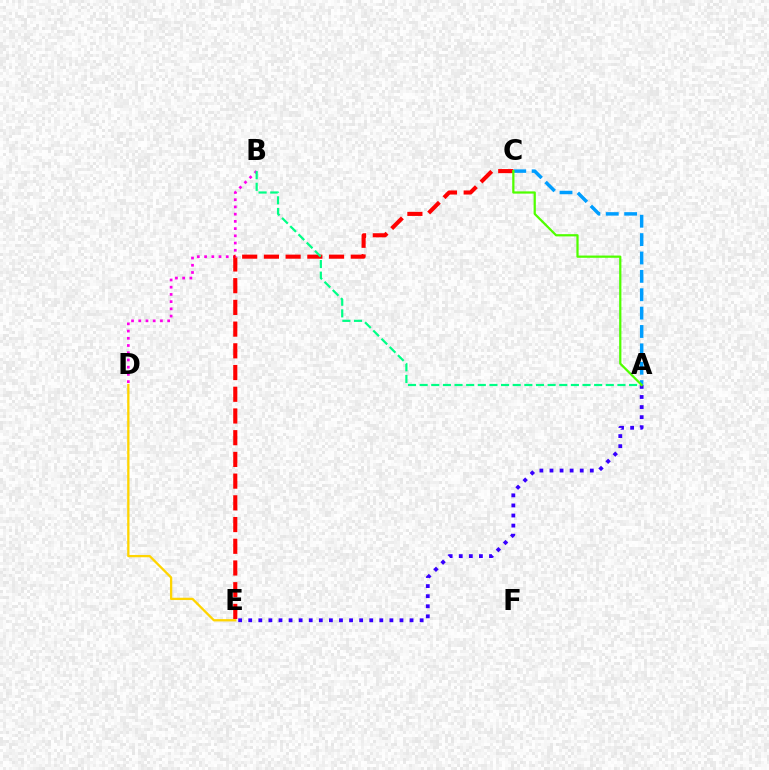{('B', 'D'): [{'color': '#ff00ed', 'line_style': 'dotted', 'thickness': 1.96}], ('A', 'E'): [{'color': '#3700ff', 'line_style': 'dotted', 'thickness': 2.74}], ('D', 'E'): [{'color': '#ffd500', 'line_style': 'solid', 'thickness': 1.66}], ('C', 'E'): [{'color': '#ff0000', 'line_style': 'dashed', 'thickness': 2.95}], ('A', 'C'): [{'color': '#009eff', 'line_style': 'dashed', 'thickness': 2.5}, {'color': '#4fff00', 'line_style': 'solid', 'thickness': 1.62}], ('A', 'B'): [{'color': '#00ff86', 'line_style': 'dashed', 'thickness': 1.58}]}